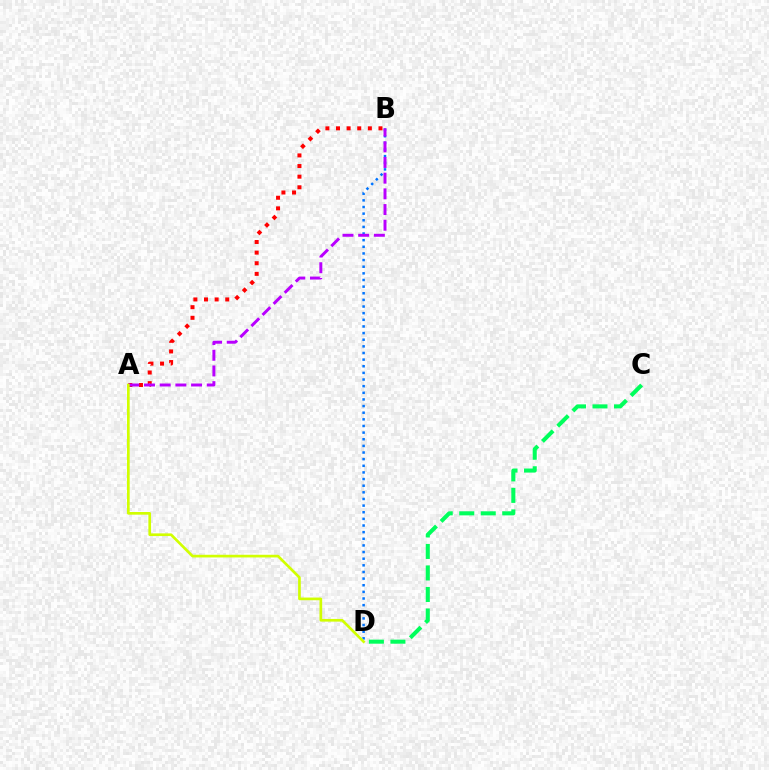{('B', 'D'): [{'color': '#0074ff', 'line_style': 'dotted', 'thickness': 1.8}], ('C', 'D'): [{'color': '#00ff5c', 'line_style': 'dashed', 'thickness': 2.92}], ('A', 'B'): [{'color': '#ff0000', 'line_style': 'dotted', 'thickness': 2.89}, {'color': '#b900ff', 'line_style': 'dashed', 'thickness': 2.13}], ('A', 'D'): [{'color': '#d1ff00', 'line_style': 'solid', 'thickness': 1.93}]}